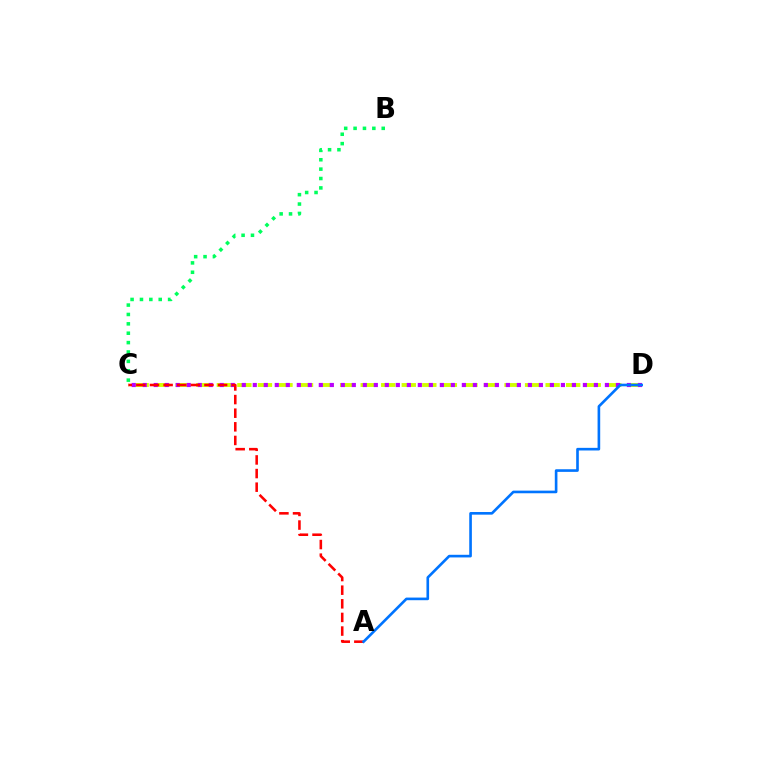{('C', 'D'): [{'color': '#d1ff00', 'line_style': 'dashed', 'thickness': 2.79}, {'color': '#b900ff', 'line_style': 'dotted', 'thickness': 2.99}], ('A', 'C'): [{'color': '#ff0000', 'line_style': 'dashed', 'thickness': 1.85}], ('B', 'C'): [{'color': '#00ff5c', 'line_style': 'dotted', 'thickness': 2.55}], ('A', 'D'): [{'color': '#0074ff', 'line_style': 'solid', 'thickness': 1.9}]}